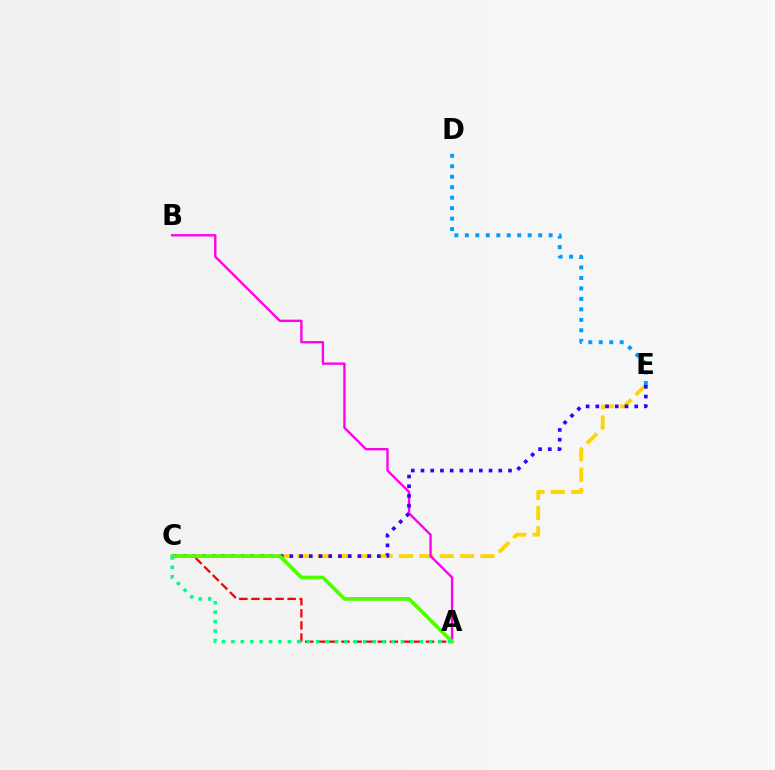{('C', 'E'): [{'color': '#ffd500', 'line_style': 'dashed', 'thickness': 2.76}, {'color': '#3700ff', 'line_style': 'dotted', 'thickness': 2.64}], ('A', 'B'): [{'color': '#ff00ed', 'line_style': 'solid', 'thickness': 1.7}], ('A', 'C'): [{'color': '#ff0000', 'line_style': 'dashed', 'thickness': 1.64}, {'color': '#4fff00', 'line_style': 'solid', 'thickness': 2.65}, {'color': '#00ff86', 'line_style': 'dotted', 'thickness': 2.56}], ('D', 'E'): [{'color': '#009eff', 'line_style': 'dotted', 'thickness': 2.85}]}